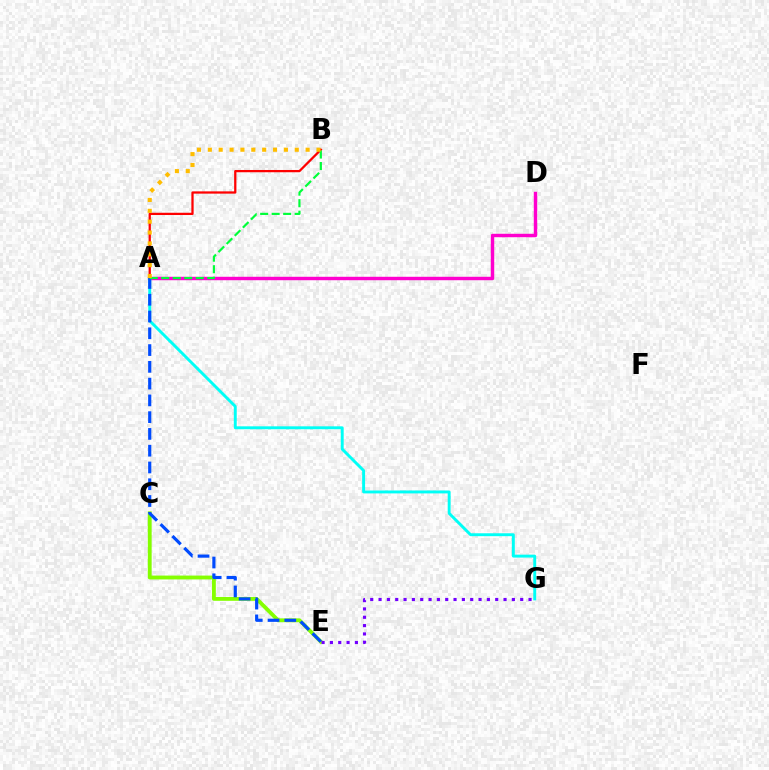{('C', 'E'): [{'color': '#84ff00', 'line_style': 'solid', 'thickness': 2.78}], ('A', 'D'): [{'color': '#ff00cf', 'line_style': 'solid', 'thickness': 2.47}], ('A', 'G'): [{'color': '#00fff6', 'line_style': 'solid', 'thickness': 2.1}], ('A', 'B'): [{'color': '#ff0000', 'line_style': 'solid', 'thickness': 1.63}, {'color': '#00ff39', 'line_style': 'dashed', 'thickness': 1.56}, {'color': '#ffbd00', 'line_style': 'dotted', 'thickness': 2.95}], ('A', 'E'): [{'color': '#004bff', 'line_style': 'dashed', 'thickness': 2.28}], ('E', 'G'): [{'color': '#7200ff', 'line_style': 'dotted', 'thickness': 2.26}]}